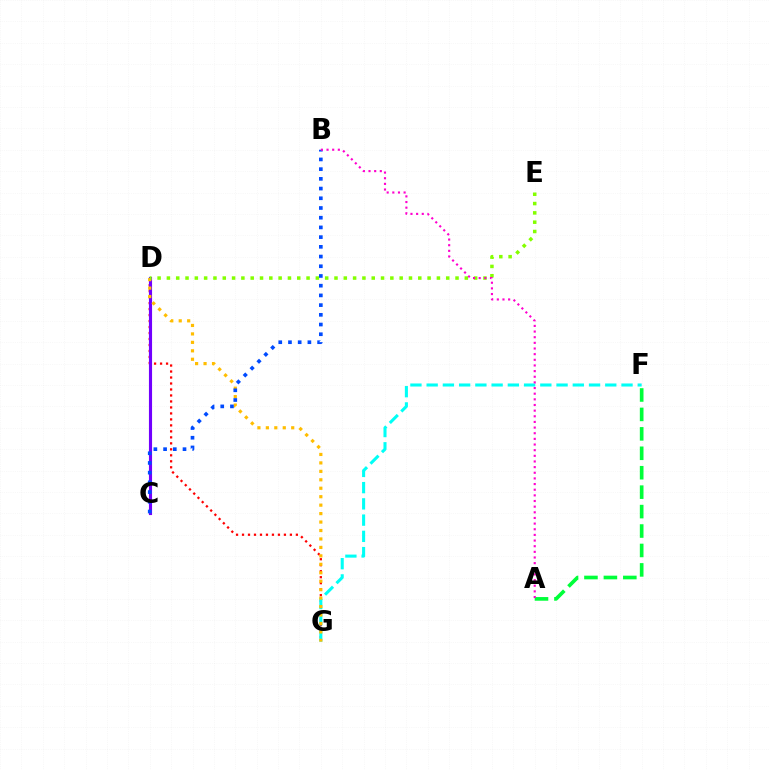{('D', 'G'): [{'color': '#ff0000', 'line_style': 'dotted', 'thickness': 1.63}, {'color': '#ffbd00', 'line_style': 'dotted', 'thickness': 2.3}], ('C', 'D'): [{'color': '#7200ff', 'line_style': 'solid', 'thickness': 2.25}], ('F', 'G'): [{'color': '#00fff6', 'line_style': 'dashed', 'thickness': 2.21}], ('D', 'E'): [{'color': '#84ff00', 'line_style': 'dotted', 'thickness': 2.53}], ('B', 'C'): [{'color': '#004bff', 'line_style': 'dotted', 'thickness': 2.64}], ('A', 'F'): [{'color': '#00ff39', 'line_style': 'dashed', 'thickness': 2.64}], ('A', 'B'): [{'color': '#ff00cf', 'line_style': 'dotted', 'thickness': 1.53}]}